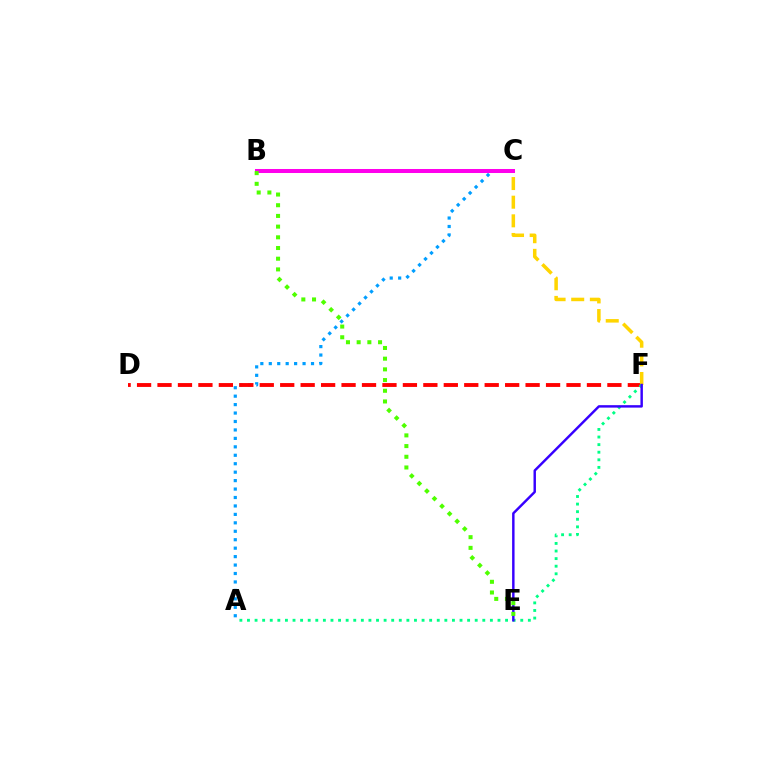{('A', 'C'): [{'color': '#009eff', 'line_style': 'dotted', 'thickness': 2.29}], ('D', 'F'): [{'color': '#ff0000', 'line_style': 'dashed', 'thickness': 2.78}], ('C', 'F'): [{'color': '#ffd500', 'line_style': 'dashed', 'thickness': 2.53}], ('B', 'C'): [{'color': '#ff00ed', 'line_style': 'solid', 'thickness': 2.88}], ('A', 'F'): [{'color': '#00ff86', 'line_style': 'dotted', 'thickness': 2.06}], ('E', 'F'): [{'color': '#3700ff', 'line_style': 'solid', 'thickness': 1.76}], ('B', 'E'): [{'color': '#4fff00', 'line_style': 'dotted', 'thickness': 2.91}]}